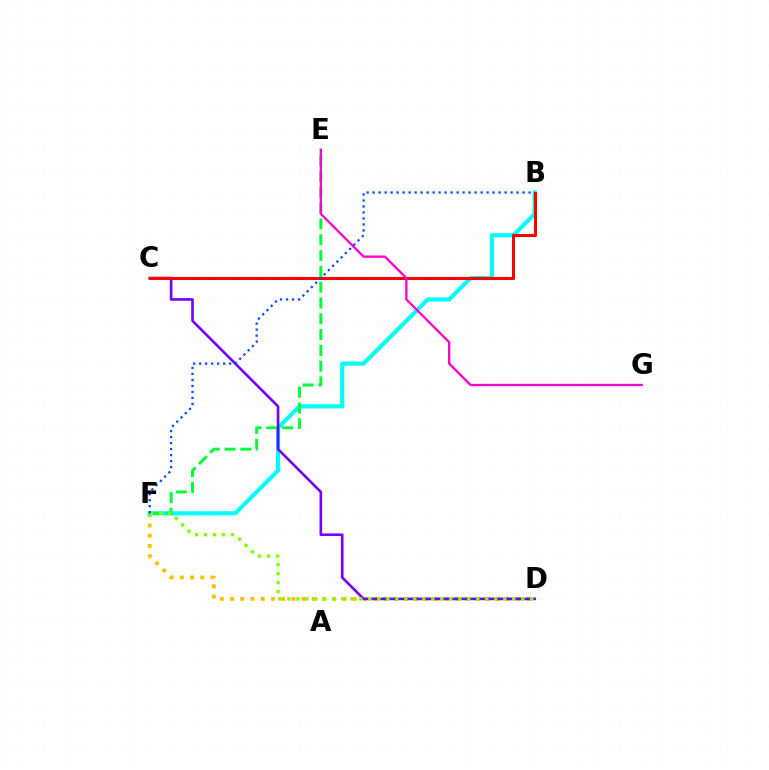{('D', 'F'): [{'color': '#ffbd00', 'line_style': 'dotted', 'thickness': 2.78}, {'color': '#84ff00', 'line_style': 'dotted', 'thickness': 2.44}], ('B', 'F'): [{'color': '#00fff6', 'line_style': 'solid', 'thickness': 2.99}, {'color': '#004bff', 'line_style': 'dotted', 'thickness': 1.63}], ('E', 'F'): [{'color': '#00ff39', 'line_style': 'dashed', 'thickness': 2.15}], ('C', 'D'): [{'color': '#7200ff', 'line_style': 'solid', 'thickness': 1.89}], ('B', 'C'): [{'color': '#ff0000', 'line_style': 'solid', 'thickness': 2.22}], ('E', 'G'): [{'color': '#ff00cf', 'line_style': 'solid', 'thickness': 1.67}]}